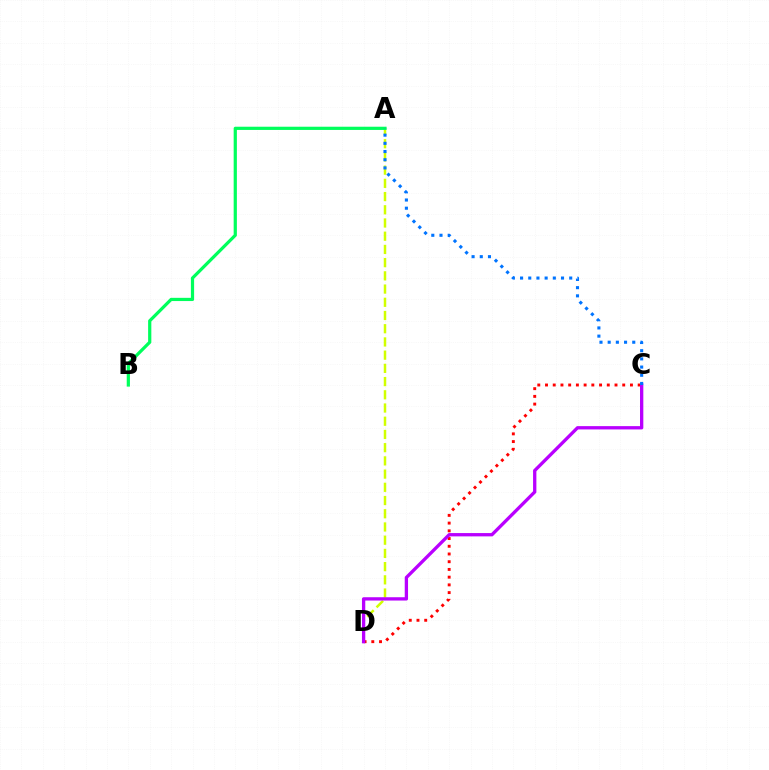{('C', 'D'): [{'color': '#ff0000', 'line_style': 'dotted', 'thickness': 2.1}, {'color': '#b900ff', 'line_style': 'solid', 'thickness': 2.38}], ('A', 'D'): [{'color': '#d1ff00', 'line_style': 'dashed', 'thickness': 1.8}], ('A', 'B'): [{'color': '#00ff5c', 'line_style': 'solid', 'thickness': 2.32}], ('A', 'C'): [{'color': '#0074ff', 'line_style': 'dotted', 'thickness': 2.23}]}